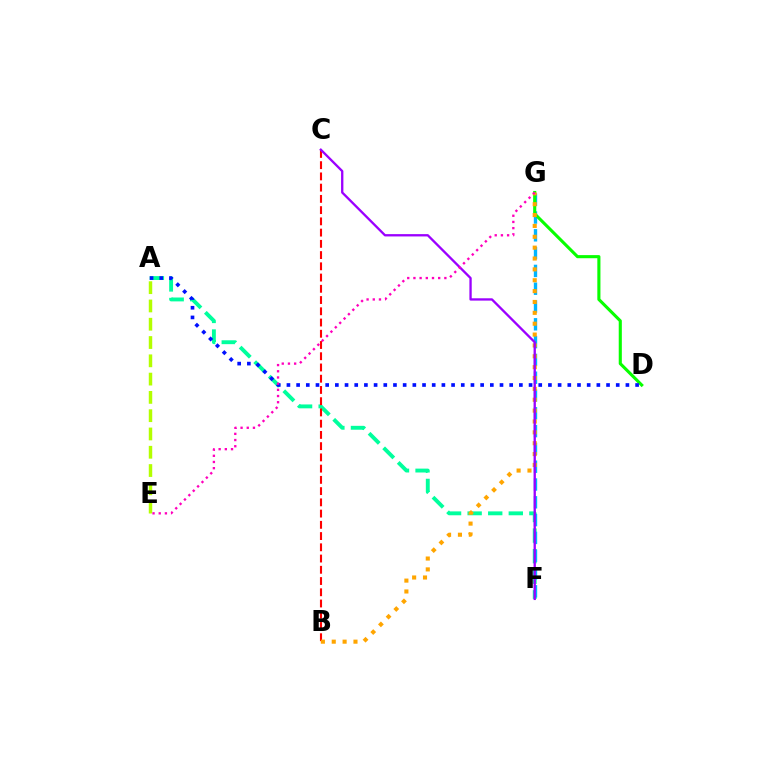{('A', 'F'): [{'color': '#00ff9d', 'line_style': 'dashed', 'thickness': 2.8}], ('B', 'C'): [{'color': '#ff0000', 'line_style': 'dashed', 'thickness': 1.53}], ('F', 'G'): [{'color': '#00b5ff', 'line_style': 'dashed', 'thickness': 2.42}], ('D', 'G'): [{'color': '#08ff00', 'line_style': 'solid', 'thickness': 2.24}], ('B', 'G'): [{'color': '#ffa500', 'line_style': 'dotted', 'thickness': 2.95}], ('A', 'D'): [{'color': '#0010ff', 'line_style': 'dotted', 'thickness': 2.63}], ('A', 'E'): [{'color': '#b3ff00', 'line_style': 'dashed', 'thickness': 2.48}], ('C', 'F'): [{'color': '#9b00ff', 'line_style': 'solid', 'thickness': 1.67}], ('E', 'G'): [{'color': '#ff00bd', 'line_style': 'dotted', 'thickness': 1.68}]}